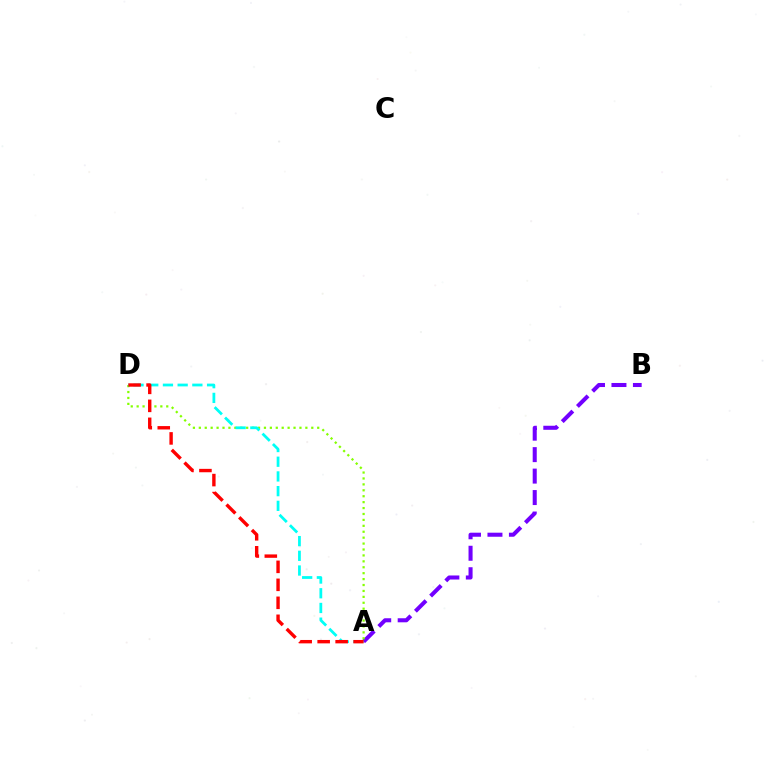{('A', 'B'): [{'color': '#7200ff', 'line_style': 'dashed', 'thickness': 2.92}], ('A', 'D'): [{'color': '#84ff00', 'line_style': 'dotted', 'thickness': 1.61}, {'color': '#00fff6', 'line_style': 'dashed', 'thickness': 2.0}, {'color': '#ff0000', 'line_style': 'dashed', 'thickness': 2.44}]}